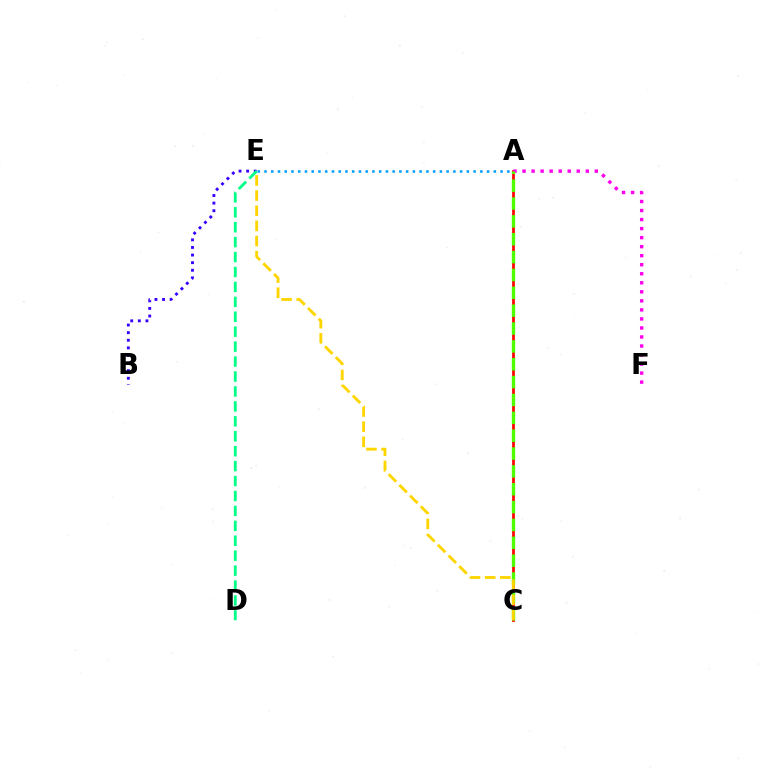{('A', 'C'): [{'color': '#ff0000', 'line_style': 'solid', 'thickness': 1.96}, {'color': '#4fff00', 'line_style': 'dashed', 'thickness': 2.43}], ('B', 'E'): [{'color': '#3700ff', 'line_style': 'dotted', 'thickness': 2.07}], ('A', 'F'): [{'color': '#ff00ed', 'line_style': 'dotted', 'thickness': 2.45}], ('A', 'E'): [{'color': '#009eff', 'line_style': 'dotted', 'thickness': 1.83}], ('C', 'E'): [{'color': '#ffd500', 'line_style': 'dashed', 'thickness': 2.06}], ('D', 'E'): [{'color': '#00ff86', 'line_style': 'dashed', 'thickness': 2.03}]}